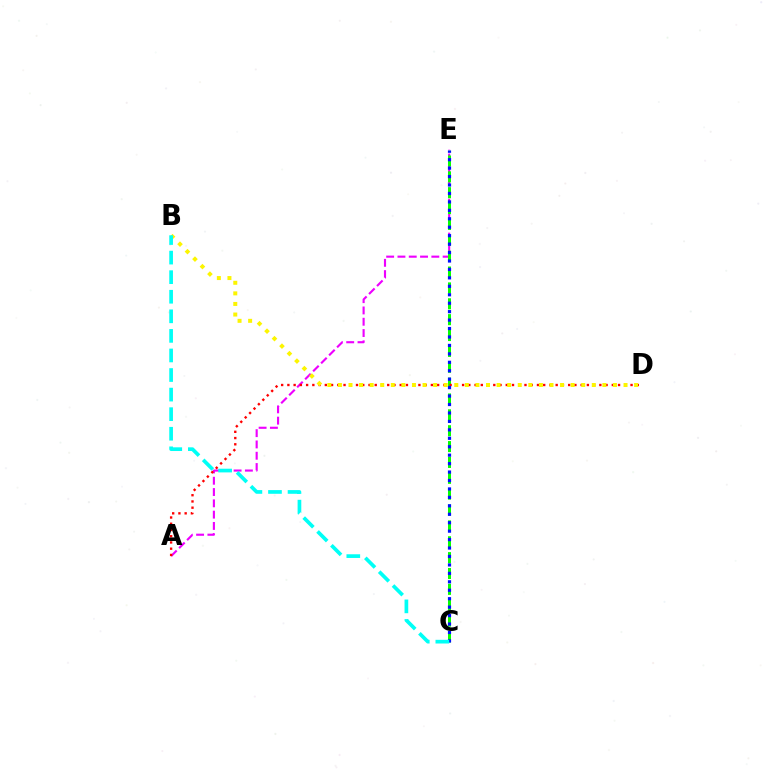{('A', 'E'): [{'color': '#ee00ff', 'line_style': 'dashed', 'thickness': 1.53}], ('C', 'E'): [{'color': '#08ff00', 'line_style': 'dashed', 'thickness': 2.16}, {'color': '#0010ff', 'line_style': 'dotted', 'thickness': 2.29}], ('A', 'D'): [{'color': '#ff0000', 'line_style': 'dotted', 'thickness': 1.7}], ('B', 'D'): [{'color': '#fcf500', 'line_style': 'dotted', 'thickness': 2.87}], ('B', 'C'): [{'color': '#00fff6', 'line_style': 'dashed', 'thickness': 2.66}]}